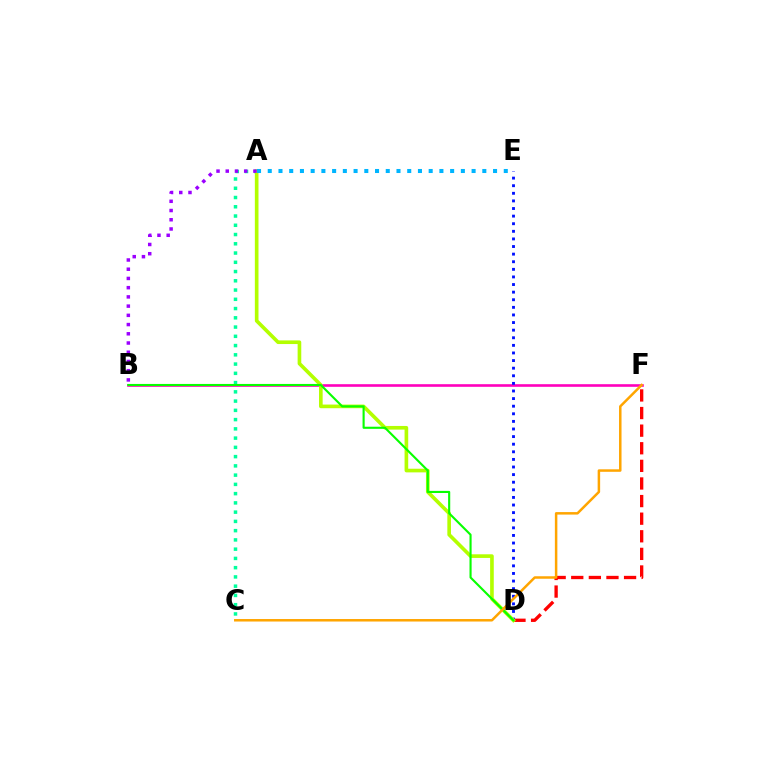{('D', 'F'): [{'color': '#ff0000', 'line_style': 'dashed', 'thickness': 2.39}], ('B', 'F'): [{'color': '#ff00bd', 'line_style': 'solid', 'thickness': 1.89}], ('A', 'C'): [{'color': '#00ff9d', 'line_style': 'dotted', 'thickness': 2.51}], ('D', 'E'): [{'color': '#0010ff', 'line_style': 'dotted', 'thickness': 2.07}], ('A', 'D'): [{'color': '#b3ff00', 'line_style': 'solid', 'thickness': 2.63}], ('A', 'E'): [{'color': '#00b5ff', 'line_style': 'dotted', 'thickness': 2.91}], ('B', 'D'): [{'color': '#08ff00', 'line_style': 'solid', 'thickness': 1.53}], ('C', 'F'): [{'color': '#ffa500', 'line_style': 'solid', 'thickness': 1.8}], ('A', 'B'): [{'color': '#9b00ff', 'line_style': 'dotted', 'thickness': 2.51}]}